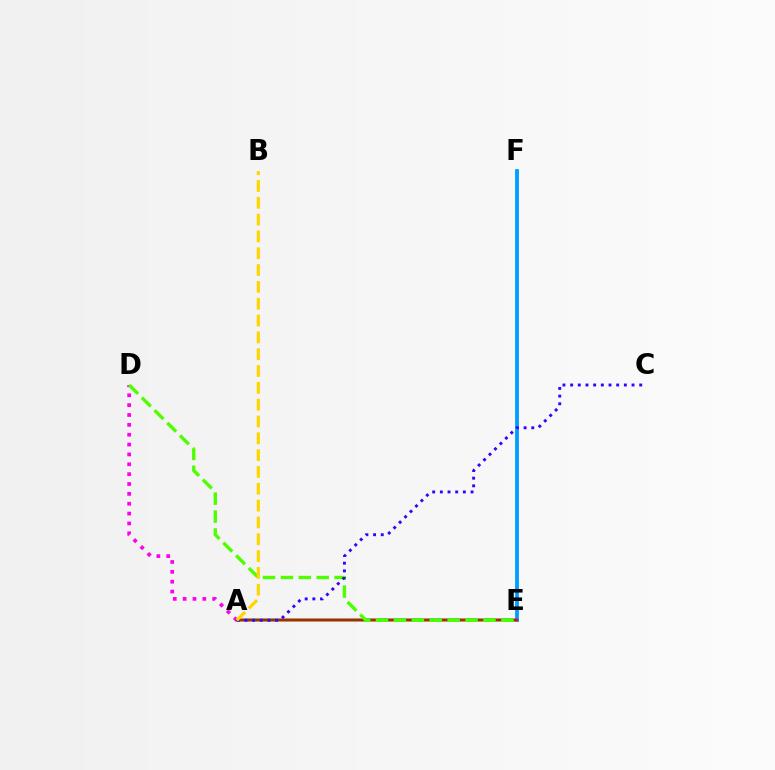{('A', 'E'): [{'color': '#00ff86', 'line_style': 'solid', 'thickness': 2.61}, {'color': '#ff0000', 'line_style': 'solid', 'thickness': 1.78}], ('E', 'F'): [{'color': '#009eff', 'line_style': 'solid', 'thickness': 2.75}], ('A', 'D'): [{'color': '#ff00ed', 'line_style': 'dotted', 'thickness': 2.68}], ('D', 'E'): [{'color': '#4fff00', 'line_style': 'dashed', 'thickness': 2.43}], ('A', 'C'): [{'color': '#3700ff', 'line_style': 'dotted', 'thickness': 2.08}], ('A', 'B'): [{'color': '#ffd500', 'line_style': 'dashed', 'thickness': 2.29}]}